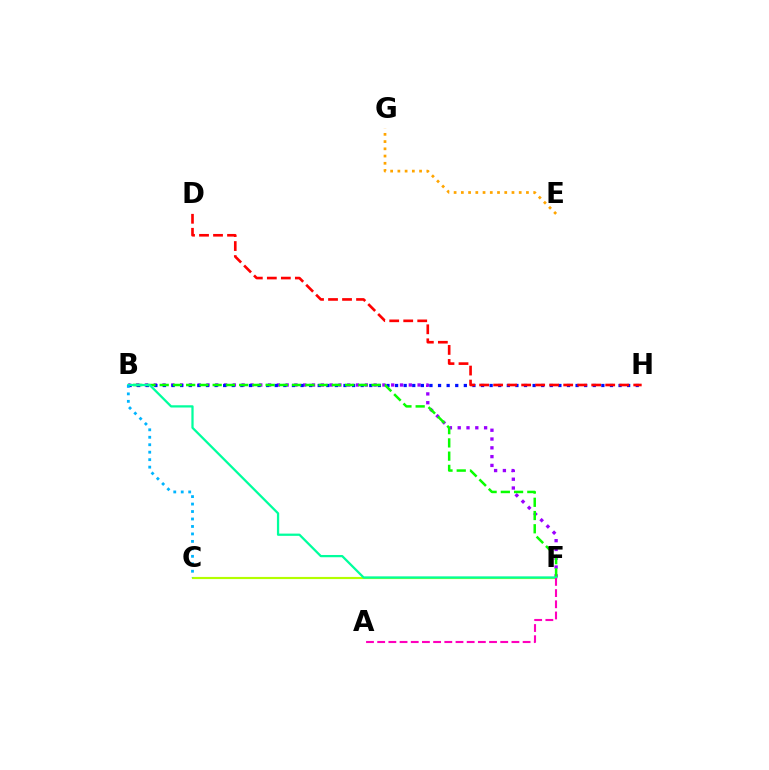{('B', 'F'): [{'color': '#9b00ff', 'line_style': 'dotted', 'thickness': 2.39}, {'color': '#08ff00', 'line_style': 'dashed', 'thickness': 1.8}, {'color': '#00ff9d', 'line_style': 'solid', 'thickness': 1.62}], ('B', 'H'): [{'color': '#0010ff', 'line_style': 'dotted', 'thickness': 2.34}], ('E', 'G'): [{'color': '#ffa500', 'line_style': 'dotted', 'thickness': 1.97}], ('C', 'F'): [{'color': '#b3ff00', 'line_style': 'solid', 'thickness': 1.54}], ('D', 'H'): [{'color': '#ff0000', 'line_style': 'dashed', 'thickness': 1.9}], ('A', 'F'): [{'color': '#ff00bd', 'line_style': 'dashed', 'thickness': 1.52}], ('B', 'C'): [{'color': '#00b5ff', 'line_style': 'dotted', 'thickness': 2.03}]}